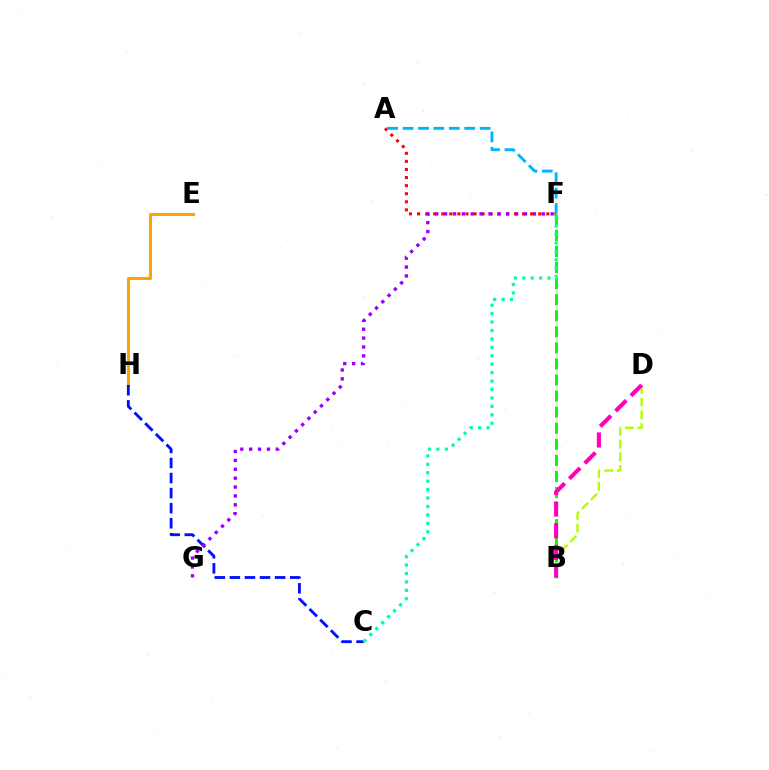{('A', 'F'): [{'color': '#ff0000', 'line_style': 'dotted', 'thickness': 2.2}, {'color': '#00b5ff', 'line_style': 'dashed', 'thickness': 2.09}], ('E', 'H'): [{'color': '#ffa500', 'line_style': 'solid', 'thickness': 2.19}], ('B', 'D'): [{'color': '#b3ff00', 'line_style': 'dashed', 'thickness': 1.72}, {'color': '#ff00bd', 'line_style': 'dashed', 'thickness': 2.95}], ('C', 'H'): [{'color': '#0010ff', 'line_style': 'dashed', 'thickness': 2.05}], ('F', 'G'): [{'color': '#9b00ff', 'line_style': 'dotted', 'thickness': 2.41}], ('B', 'F'): [{'color': '#08ff00', 'line_style': 'dashed', 'thickness': 2.18}], ('C', 'F'): [{'color': '#00ff9d', 'line_style': 'dotted', 'thickness': 2.29}]}